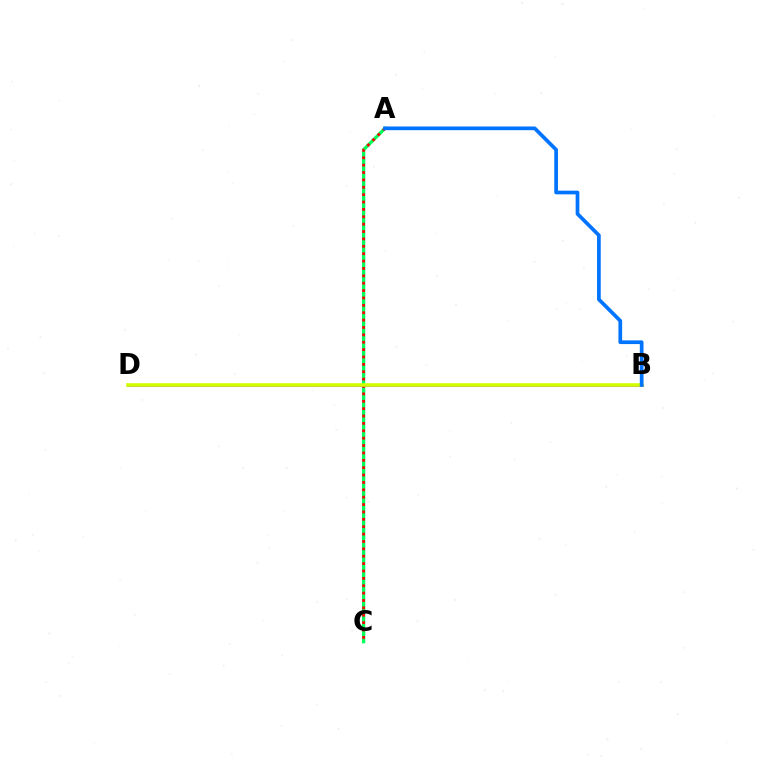{('A', 'C'): [{'color': '#00ff5c', 'line_style': 'solid', 'thickness': 2.39}, {'color': '#ff0000', 'line_style': 'dotted', 'thickness': 2.0}], ('B', 'D'): [{'color': '#b900ff', 'line_style': 'solid', 'thickness': 1.93}, {'color': '#d1ff00', 'line_style': 'solid', 'thickness': 2.61}], ('A', 'B'): [{'color': '#0074ff', 'line_style': 'solid', 'thickness': 2.67}]}